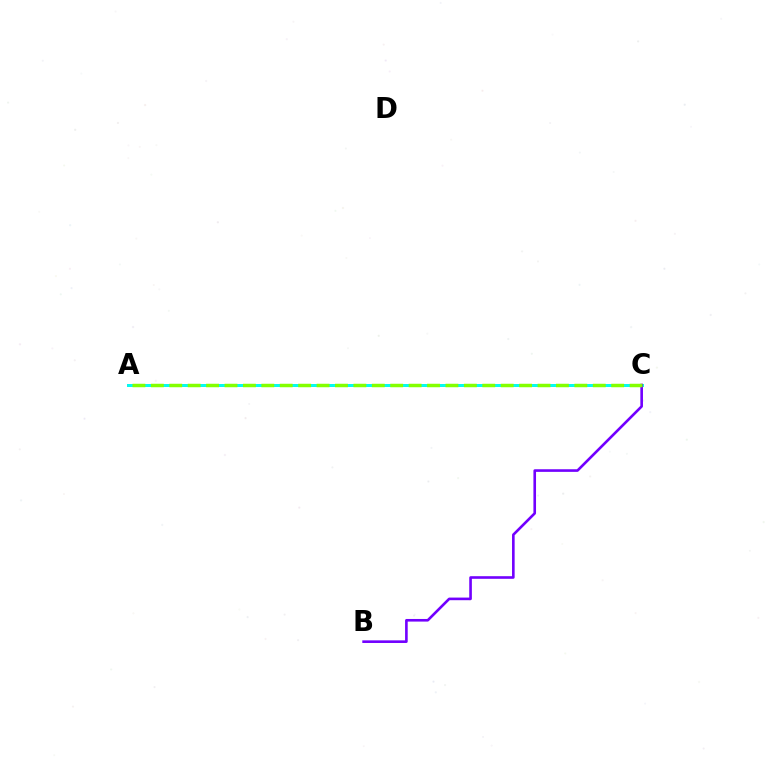{('A', 'C'): [{'color': '#ff0000', 'line_style': 'solid', 'thickness': 1.94}, {'color': '#00fff6', 'line_style': 'solid', 'thickness': 2.11}, {'color': '#84ff00', 'line_style': 'dashed', 'thickness': 2.5}], ('B', 'C'): [{'color': '#7200ff', 'line_style': 'solid', 'thickness': 1.89}]}